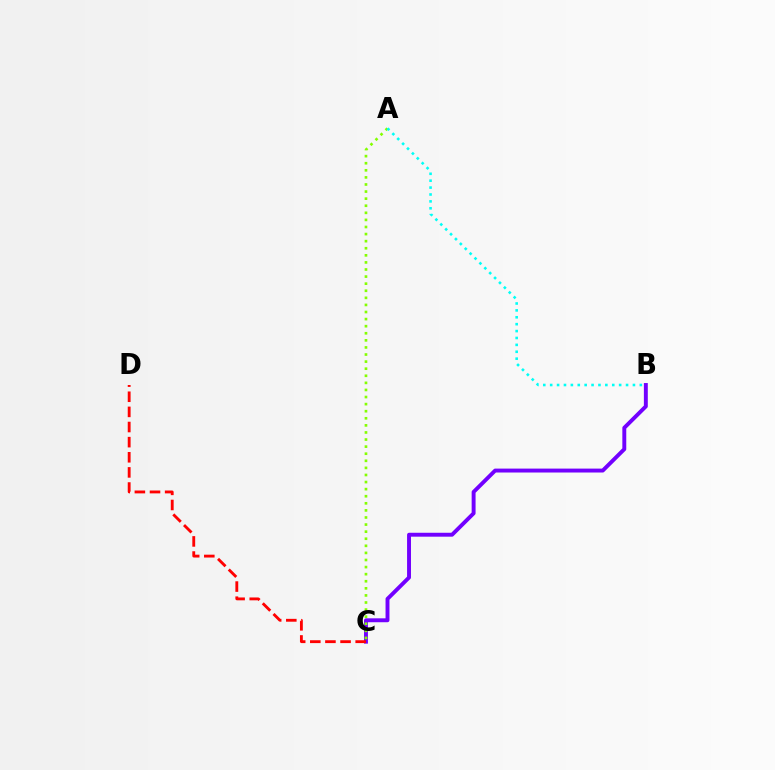{('B', 'C'): [{'color': '#7200ff', 'line_style': 'solid', 'thickness': 2.82}], ('C', 'D'): [{'color': '#ff0000', 'line_style': 'dashed', 'thickness': 2.06}], ('A', 'C'): [{'color': '#84ff00', 'line_style': 'dotted', 'thickness': 1.93}], ('A', 'B'): [{'color': '#00fff6', 'line_style': 'dotted', 'thickness': 1.87}]}